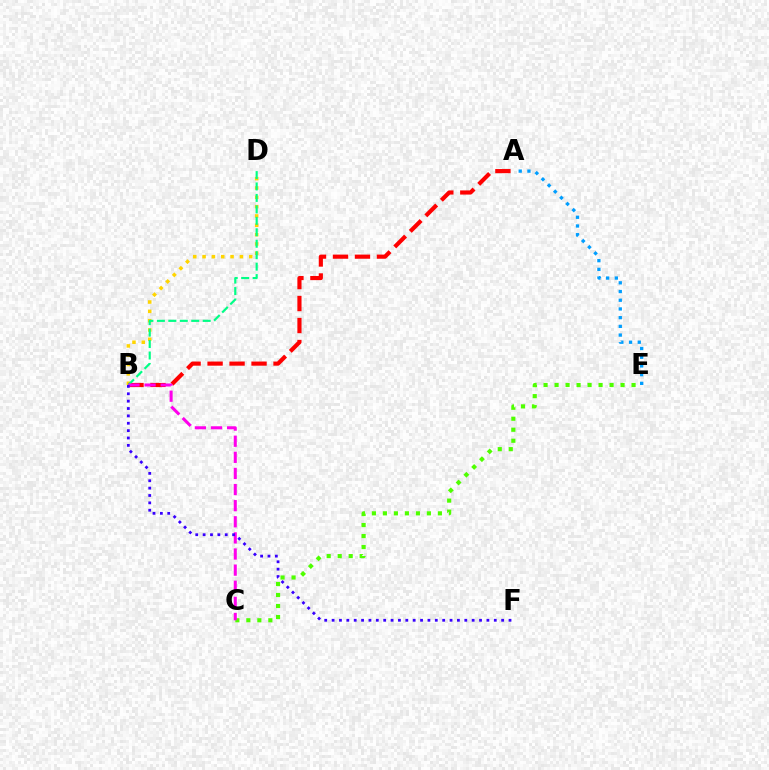{('B', 'D'): [{'color': '#ffd500', 'line_style': 'dotted', 'thickness': 2.53}, {'color': '#00ff86', 'line_style': 'dashed', 'thickness': 1.56}], ('A', 'E'): [{'color': '#009eff', 'line_style': 'dotted', 'thickness': 2.37}], ('C', 'E'): [{'color': '#4fff00', 'line_style': 'dotted', 'thickness': 2.99}], ('A', 'B'): [{'color': '#ff0000', 'line_style': 'dashed', 'thickness': 2.99}], ('B', 'C'): [{'color': '#ff00ed', 'line_style': 'dashed', 'thickness': 2.19}], ('B', 'F'): [{'color': '#3700ff', 'line_style': 'dotted', 'thickness': 2.0}]}